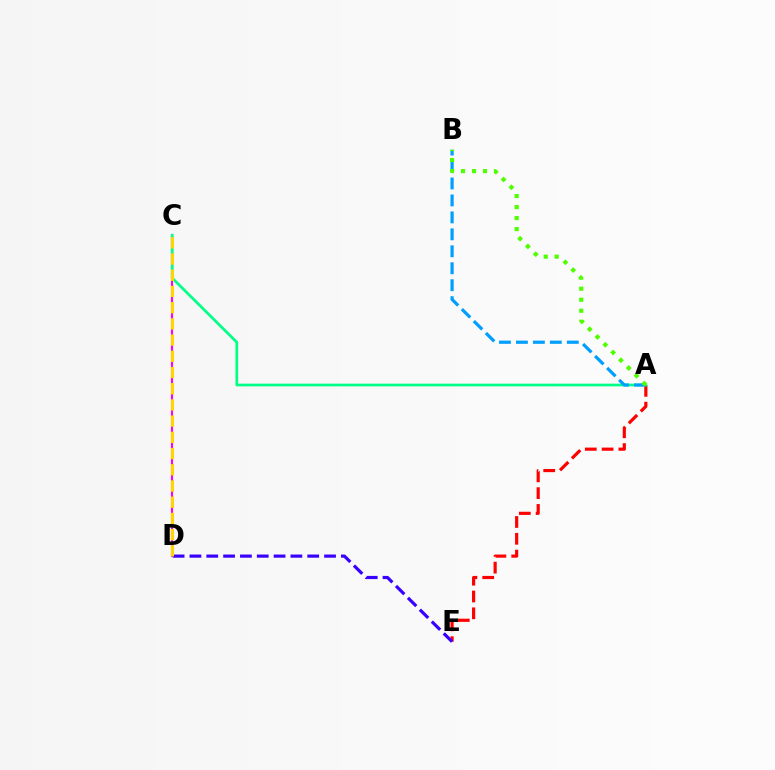{('C', 'D'): [{'color': '#ff00ed', 'line_style': 'solid', 'thickness': 1.52}, {'color': '#ffd500', 'line_style': 'dashed', 'thickness': 2.2}], ('A', 'E'): [{'color': '#ff0000', 'line_style': 'dashed', 'thickness': 2.28}], ('A', 'C'): [{'color': '#00ff86', 'line_style': 'solid', 'thickness': 1.95}], ('A', 'B'): [{'color': '#009eff', 'line_style': 'dashed', 'thickness': 2.3}, {'color': '#4fff00', 'line_style': 'dotted', 'thickness': 2.99}], ('D', 'E'): [{'color': '#3700ff', 'line_style': 'dashed', 'thickness': 2.29}]}